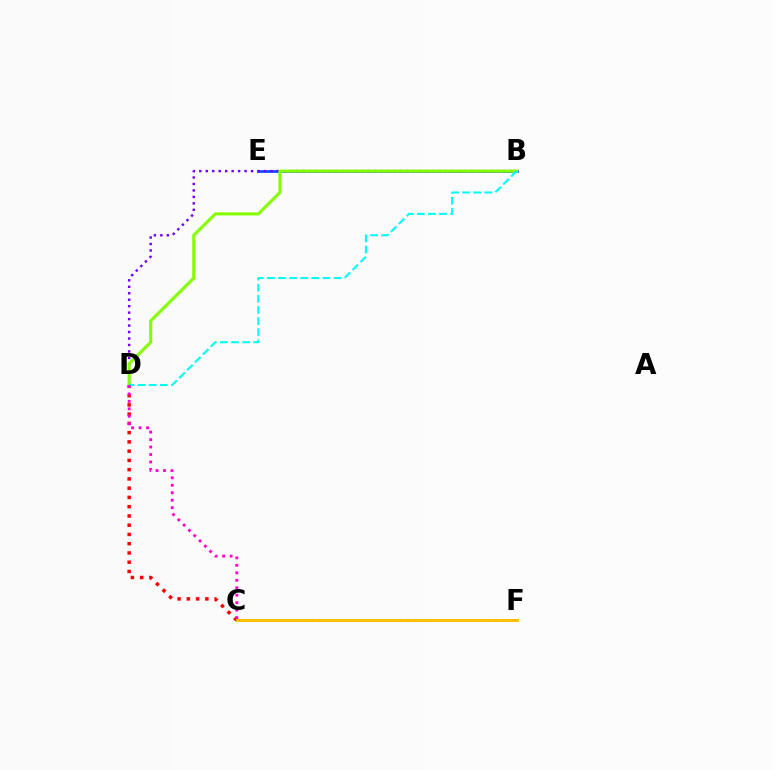{('B', 'E'): [{'color': '#004bff', 'line_style': 'solid', 'thickness': 1.94}], ('C', 'F'): [{'color': '#00ff39', 'line_style': 'dotted', 'thickness': 2.0}, {'color': '#ffbd00', 'line_style': 'solid', 'thickness': 2.11}], ('C', 'D'): [{'color': '#ff0000', 'line_style': 'dotted', 'thickness': 2.51}, {'color': '#ff00cf', 'line_style': 'dotted', 'thickness': 2.03}], ('B', 'D'): [{'color': '#7200ff', 'line_style': 'dotted', 'thickness': 1.76}, {'color': '#84ff00', 'line_style': 'solid', 'thickness': 2.21}, {'color': '#00fff6', 'line_style': 'dashed', 'thickness': 1.51}]}